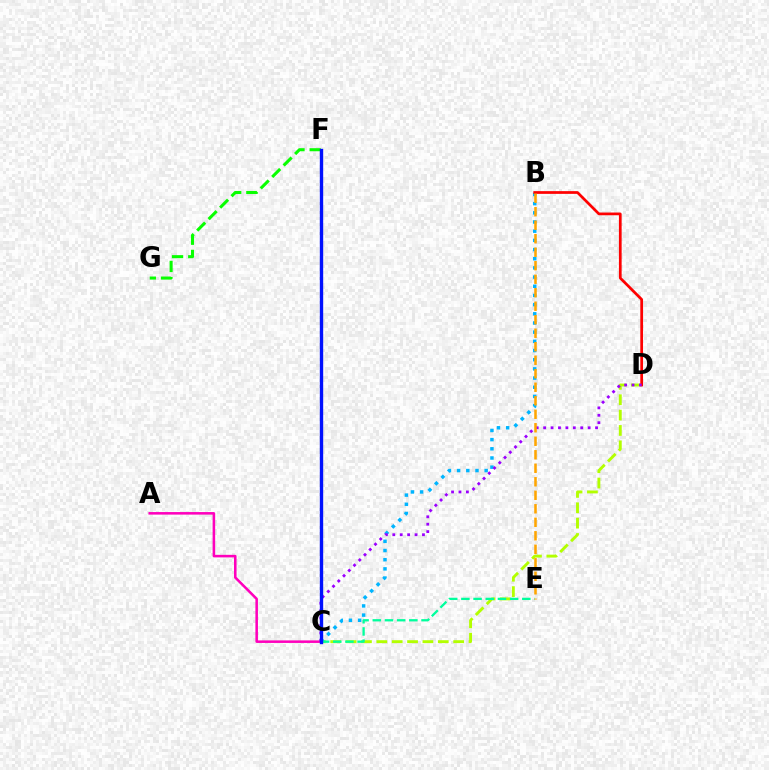{('C', 'D'): [{'color': '#b3ff00', 'line_style': 'dashed', 'thickness': 2.09}, {'color': '#9b00ff', 'line_style': 'dotted', 'thickness': 2.02}], ('B', 'C'): [{'color': '#00b5ff', 'line_style': 'dotted', 'thickness': 2.49}], ('B', 'D'): [{'color': '#ff0000', 'line_style': 'solid', 'thickness': 1.96}], ('A', 'C'): [{'color': '#ff00bd', 'line_style': 'solid', 'thickness': 1.83}], ('C', 'E'): [{'color': '#00ff9d', 'line_style': 'dashed', 'thickness': 1.66}], ('F', 'G'): [{'color': '#08ff00', 'line_style': 'dashed', 'thickness': 2.2}], ('C', 'F'): [{'color': '#0010ff', 'line_style': 'solid', 'thickness': 2.42}], ('B', 'E'): [{'color': '#ffa500', 'line_style': 'dashed', 'thickness': 1.83}]}